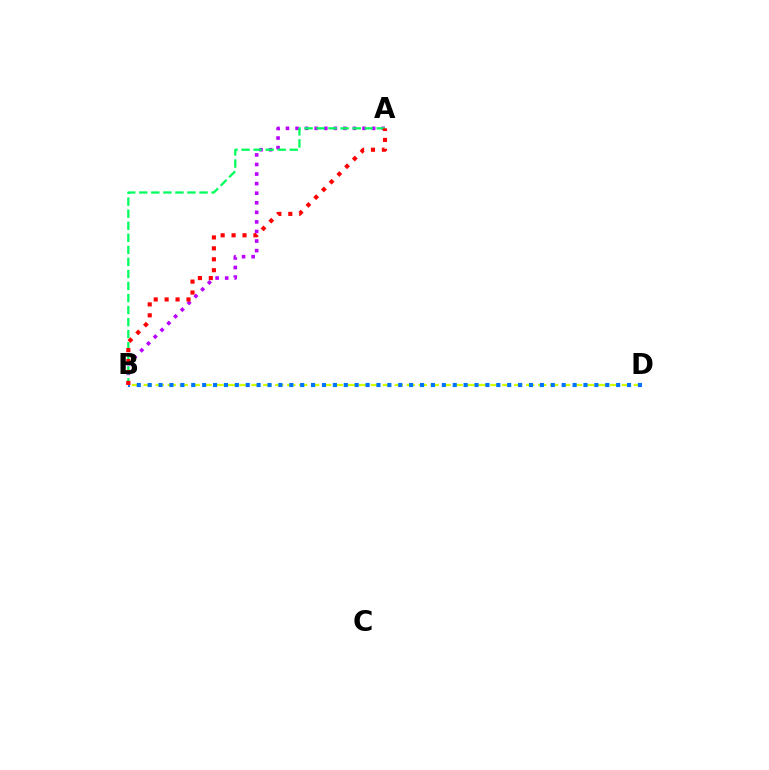{('A', 'B'): [{'color': '#b900ff', 'line_style': 'dotted', 'thickness': 2.6}, {'color': '#00ff5c', 'line_style': 'dashed', 'thickness': 1.64}, {'color': '#ff0000', 'line_style': 'dotted', 'thickness': 2.97}], ('B', 'D'): [{'color': '#d1ff00', 'line_style': 'dashed', 'thickness': 1.62}, {'color': '#0074ff', 'line_style': 'dotted', 'thickness': 2.96}]}